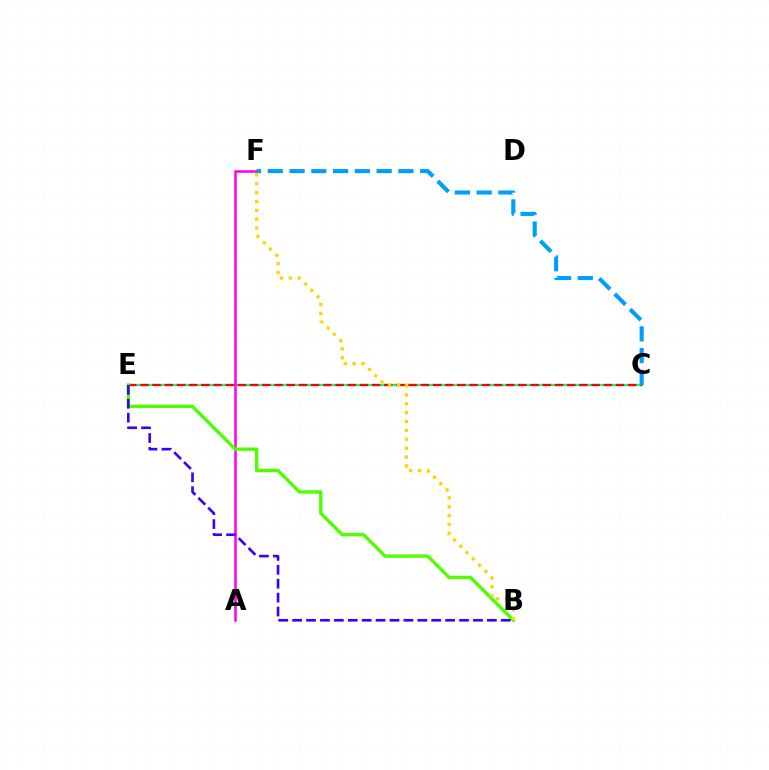{('C', 'E'): [{'color': '#00ff86', 'line_style': 'solid', 'thickness': 1.58}, {'color': '#ff0000', 'line_style': 'dashed', 'thickness': 1.66}], ('A', 'F'): [{'color': '#ff00ed', 'line_style': 'solid', 'thickness': 1.83}], ('C', 'F'): [{'color': '#009eff', 'line_style': 'dashed', 'thickness': 2.96}], ('B', 'E'): [{'color': '#4fff00', 'line_style': 'solid', 'thickness': 2.43}, {'color': '#3700ff', 'line_style': 'dashed', 'thickness': 1.89}], ('B', 'F'): [{'color': '#ffd500', 'line_style': 'dotted', 'thickness': 2.41}]}